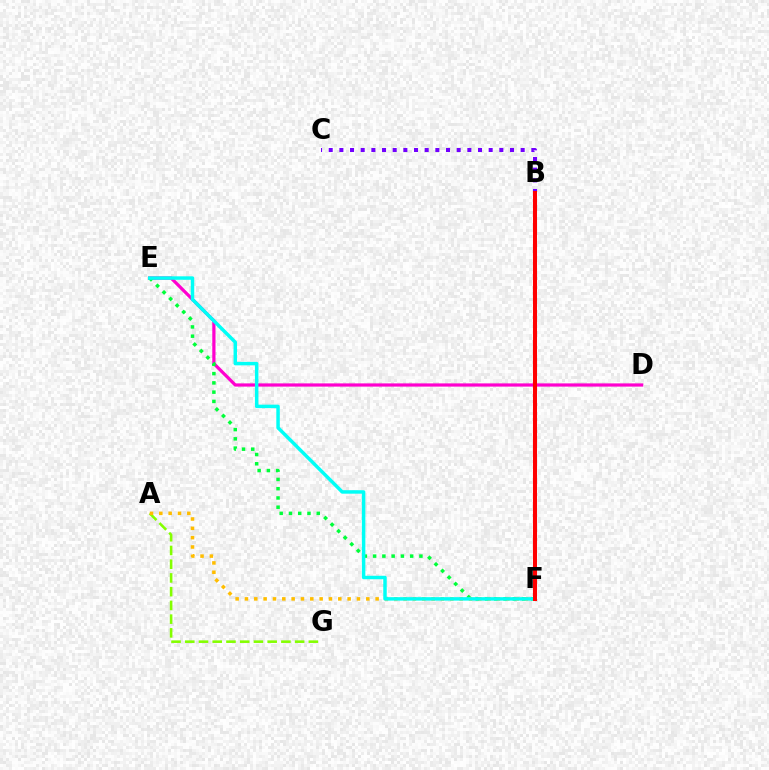{('D', 'E'): [{'color': '#ff00cf', 'line_style': 'solid', 'thickness': 2.31}], ('E', 'F'): [{'color': '#00ff39', 'line_style': 'dotted', 'thickness': 2.52}, {'color': '#00fff6', 'line_style': 'solid', 'thickness': 2.5}], ('A', 'G'): [{'color': '#84ff00', 'line_style': 'dashed', 'thickness': 1.87}], ('A', 'F'): [{'color': '#ffbd00', 'line_style': 'dotted', 'thickness': 2.54}], ('B', 'F'): [{'color': '#004bff', 'line_style': 'dotted', 'thickness': 1.98}, {'color': '#ff0000', 'line_style': 'solid', 'thickness': 2.91}], ('B', 'C'): [{'color': '#7200ff', 'line_style': 'dotted', 'thickness': 2.9}]}